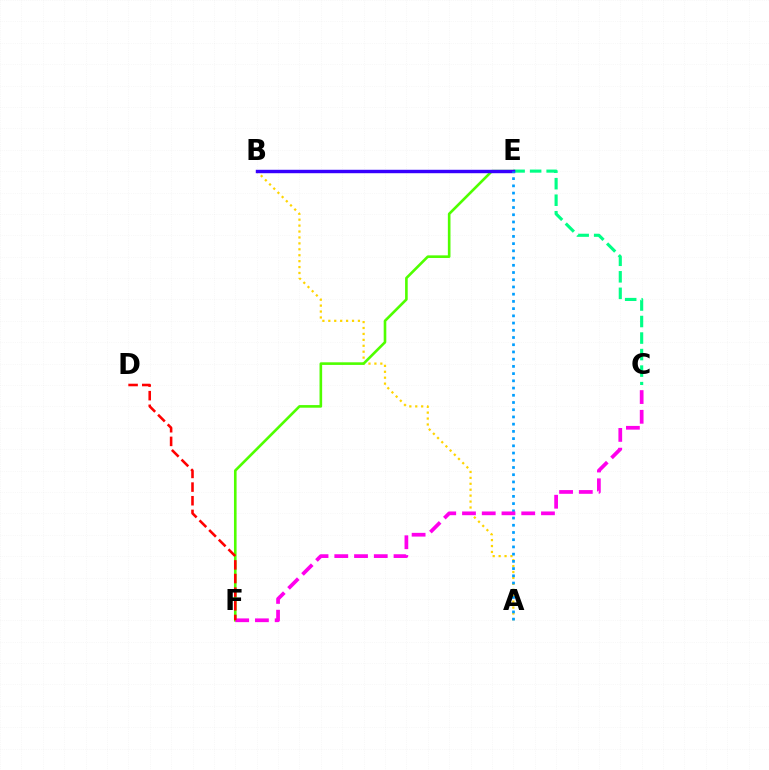{('C', 'E'): [{'color': '#00ff86', 'line_style': 'dashed', 'thickness': 2.25}], ('A', 'B'): [{'color': '#ffd500', 'line_style': 'dotted', 'thickness': 1.61}], ('E', 'F'): [{'color': '#4fff00', 'line_style': 'solid', 'thickness': 1.89}], ('B', 'E'): [{'color': '#3700ff', 'line_style': 'solid', 'thickness': 2.47}], ('A', 'E'): [{'color': '#009eff', 'line_style': 'dotted', 'thickness': 1.96}], ('C', 'F'): [{'color': '#ff00ed', 'line_style': 'dashed', 'thickness': 2.68}], ('D', 'F'): [{'color': '#ff0000', 'line_style': 'dashed', 'thickness': 1.85}]}